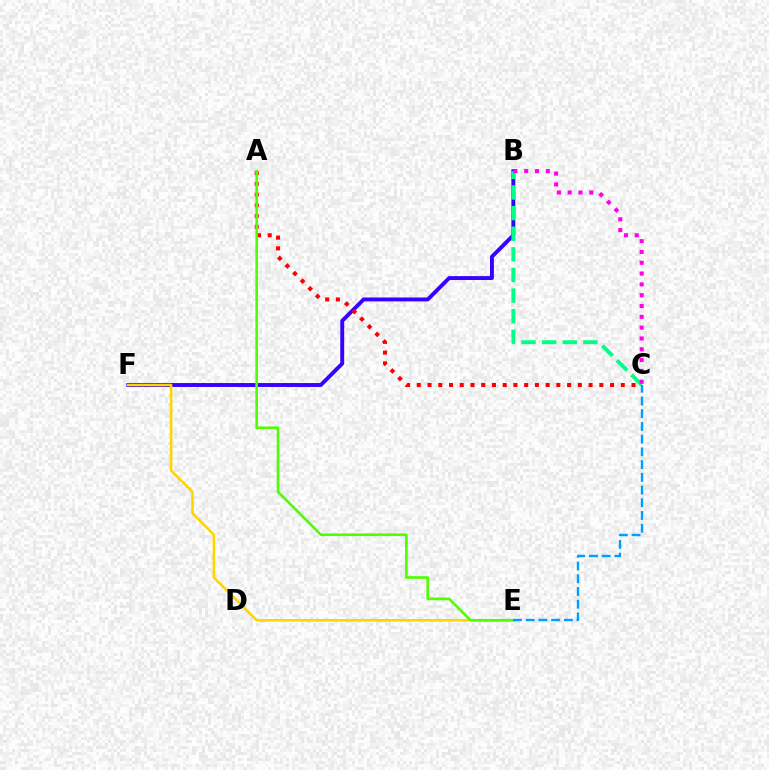{('B', 'F'): [{'color': '#3700ff', 'line_style': 'solid', 'thickness': 2.81}], ('A', 'C'): [{'color': '#ff0000', 'line_style': 'dotted', 'thickness': 2.92}], ('E', 'F'): [{'color': '#ffd500', 'line_style': 'solid', 'thickness': 1.83}], ('A', 'E'): [{'color': '#4fff00', 'line_style': 'solid', 'thickness': 1.91}], ('B', 'C'): [{'color': '#00ff86', 'line_style': 'dashed', 'thickness': 2.8}, {'color': '#ff00ed', 'line_style': 'dotted', 'thickness': 2.94}], ('C', 'E'): [{'color': '#009eff', 'line_style': 'dashed', 'thickness': 1.73}]}